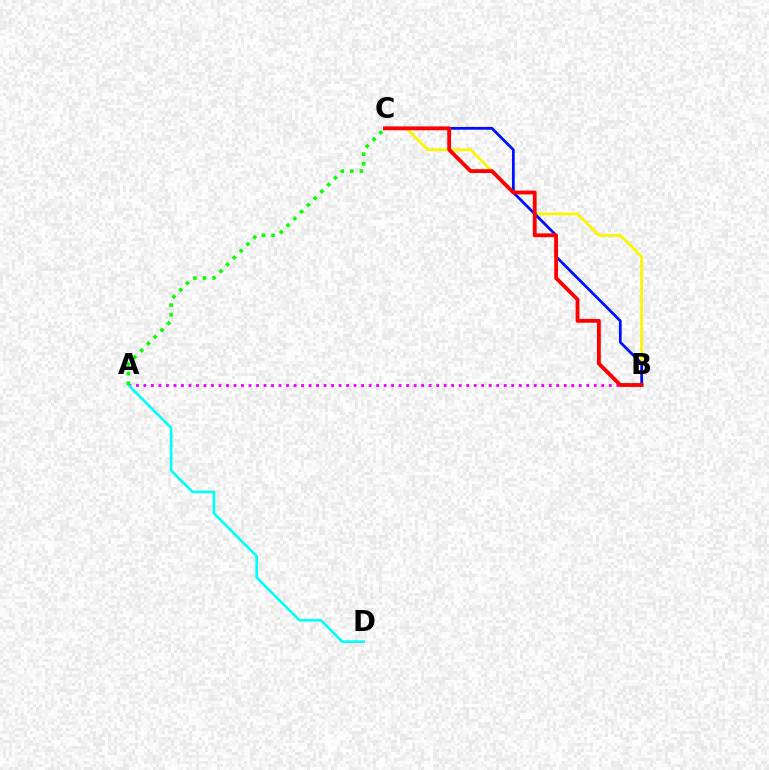{('A', 'B'): [{'color': '#ee00ff', 'line_style': 'dotted', 'thickness': 2.04}], ('B', 'C'): [{'color': '#fcf500', 'line_style': 'solid', 'thickness': 2.01}, {'color': '#0010ff', 'line_style': 'solid', 'thickness': 1.99}, {'color': '#ff0000', 'line_style': 'solid', 'thickness': 2.75}], ('A', 'D'): [{'color': '#00fff6', 'line_style': 'solid', 'thickness': 1.88}], ('A', 'C'): [{'color': '#08ff00', 'line_style': 'dotted', 'thickness': 2.6}]}